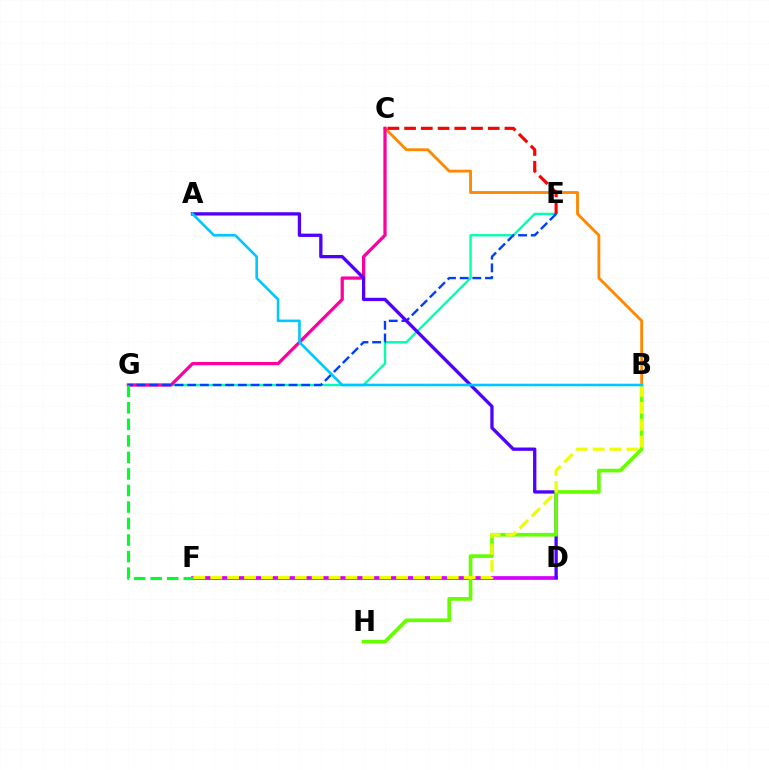{('B', 'C'): [{'color': '#ff8800', 'line_style': 'solid', 'thickness': 2.04}], ('E', 'G'): [{'color': '#00ffaf', 'line_style': 'solid', 'thickness': 1.69}, {'color': '#003fff', 'line_style': 'dashed', 'thickness': 1.72}], ('C', 'G'): [{'color': '#ff00a0', 'line_style': 'solid', 'thickness': 2.34}], ('D', 'F'): [{'color': '#d600ff', 'line_style': 'solid', 'thickness': 2.67}], ('A', 'D'): [{'color': '#4f00ff', 'line_style': 'solid', 'thickness': 2.38}], ('B', 'H'): [{'color': '#66ff00', 'line_style': 'solid', 'thickness': 2.65}], ('F', 'G'): [{'color': '#00ff27', 'line_style': 'dashed', 'thickness': 2.25}], ('C', 'E'): [{'color': '#ff0000', 'line_style': 'dashed', 'thickness': 2.27}], ('B', 'F'): [{'color': '#eeff00', 'line_style': 'dashed', 'thickness': 2.3}], ('A', 'B'): [{'color': '#00c7ff', 'line_style': 'solid', 'thickness': 1.88}]}